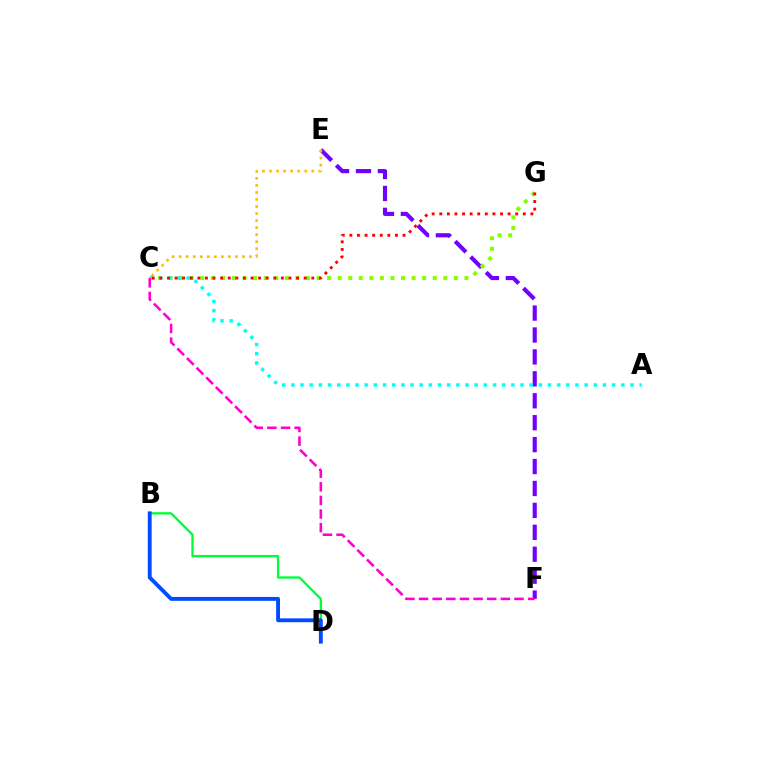{('E', 'F'): [{'color': '#7200ff', 'line_style': 'dashed', 'thickness': 2.98}], ('B', 'D'): [{'color': '#00ff39', 'line_style': 'solid', 'thickness': 1.68}, {'color': '#004bff', 'line_style': 'solid', 'thickness': 2.79}], ('C', 'G'): [{'color': '#84ff00', 'line_style': 'dotted', 'thickness': 2.87}, {'color': '#ff0000', 'line_style': 'dotted', 'thickness': 2.06}], ('A', 'C'): [{'color': '#00fff6', 'line_style': 'dotted', 'thickness': 2.49}], ('C', 'E'): [{'color': '#ffbd00', 'line_style': 'dotted', 'thickness': 1.91}], ('C', 'F'): [{'color': '#ff00cf', 'line_style': 'dashed', 'thickness': 1.85}]}